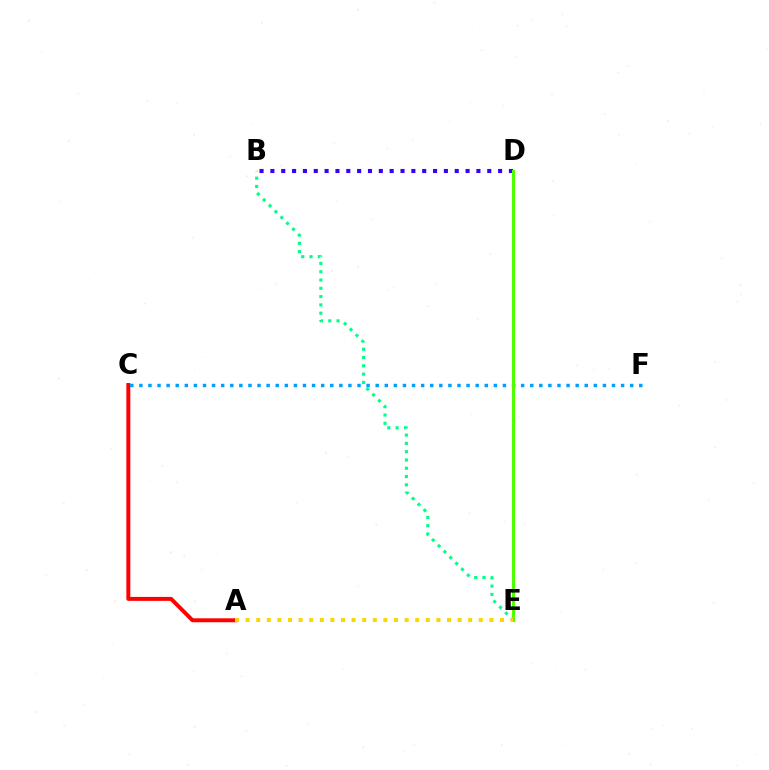{('B', 'D'): [{'color': '#3700ff', 'line_style': 'dotted', 'thickness': 2.95}], ('D', 'E'): [{'color': '#ff00ed', 'line_style': 'solid', 'thickness': 1.83}, {'color': '#4fff00', 'line_style': 'solid', 'thickness': 2.21}], ('A', 'C'): [{'color': '#ff0000', 'line_style': 'solid', 'thickness': 2.85}], ('B', 'E'): [{'color': '#00ff86', 'line_style': 'dotted', 'thickness': 2.25}], ('C', 'F'): [{'color': '#009eff', 'line_style': 'dotted', 'thickness': 2.47}], ('A', 'E'): [{'color': '#ffd500', 'line_style': 'dotted', 'thickness': 2.88}]}